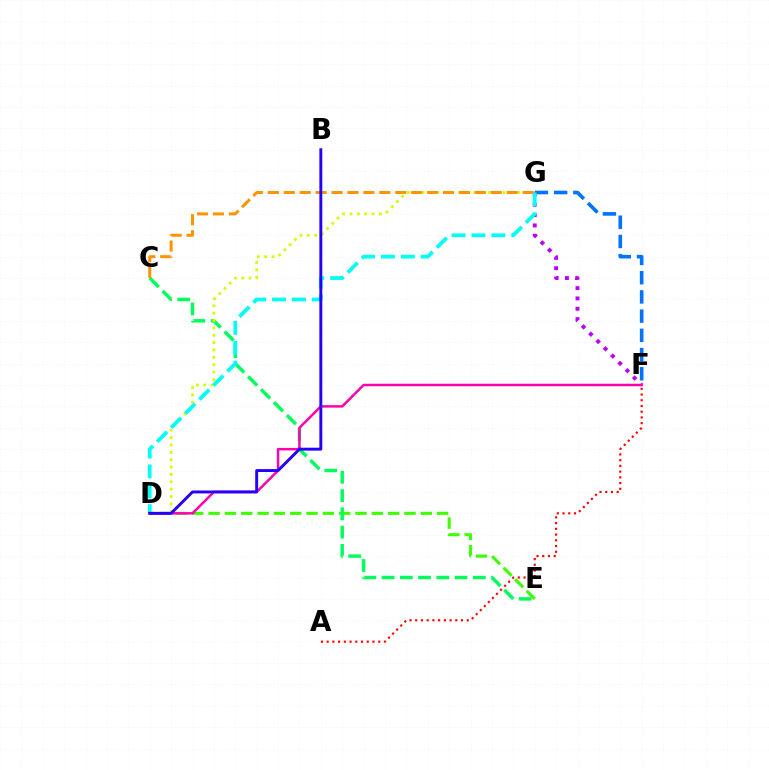{('F', 'G'): [{'color': '#0074ff', 'line_style': 'dashed', 'thickness': 2.61}, {'color': '#b900ff', 'line_style': 'dotted', 'thickness': 2.81}], ('D', 'E'): [{'color': '#3dff00', 'line_style': 'dashed', 'thickness': 2.22}], ('C', 'E'): [{'color': '#00ff5c', 'line_style': 'dashed', 'thickness': 2.48}], ('D', 'G'): [{'color': '#d1ff00', 'line_style': 'dotted', 'thickness': 2.0}, {'color': '#00fff6', 'line_style': 'dashed', 'thickness': 2.7}], ('D', 'F'): [{'color': '#ff00ac', 'line_style': 'solid', 'thickness': 1.78}], ('A', 'F'): [{'color': '#ff0000', 'line_style': 'dotted', 'thickness': 1.56}], ('C', 'G'): [{'color': '#ff9400', 'line_style': 'dashed', 'thickness': 2.16}], ('B', 'D'): [{'color': '#2500ff', 'line_style': 'solid', 'thickness': 2.1}]}